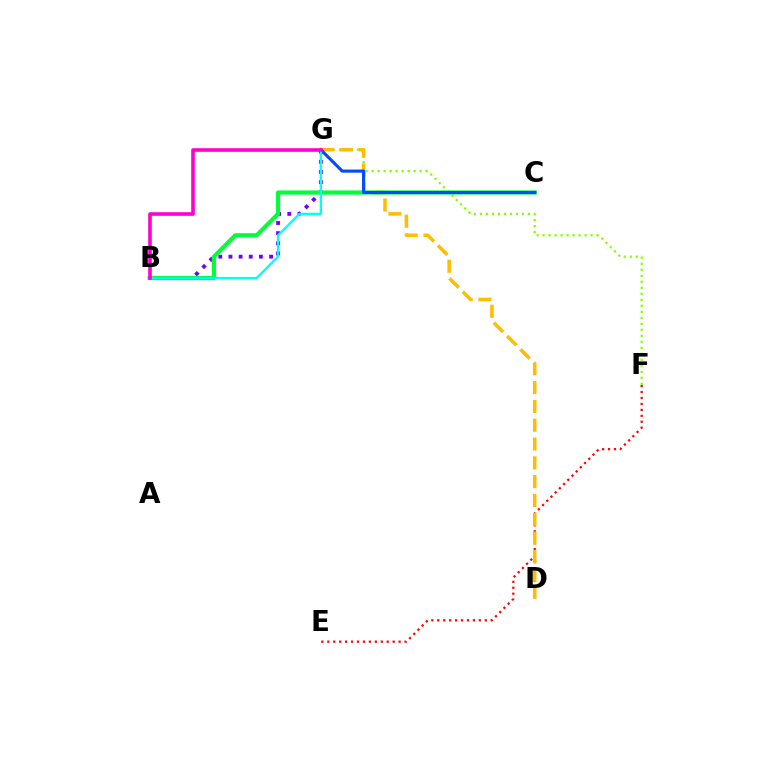{('F', 'G'): [{'color': '#84ff00', 'line_style': 'dotted', 'thickness': 1.63}], ('E', 'F'): [{'color': '#ff0000', 'line_style': 'dotted', 'thickness': 1.61}], ('D', 'G'): [{'color': '#ffbd00', 'line_style': 'dashed', 'thickness': 2.56}], ('B', 'G'): [{'color': '#7200ff', 'line_style': 'dotted', 'thickness': 2.76}, {'color': '#00fff6', 'line_style': 'solid', 'thickness': 1.66}, {'color': '#ff00cf', 'line_style': 'solid', 'thickness': 2.6}], ('B', 'C'): [{'color': '#00ff39', 'line_style': 'solid', 'thickness': 2.98}], ('C', 'G'): [{'color': '#004bff', 'line_style': 'solid', 'thickness': 2.25}]}